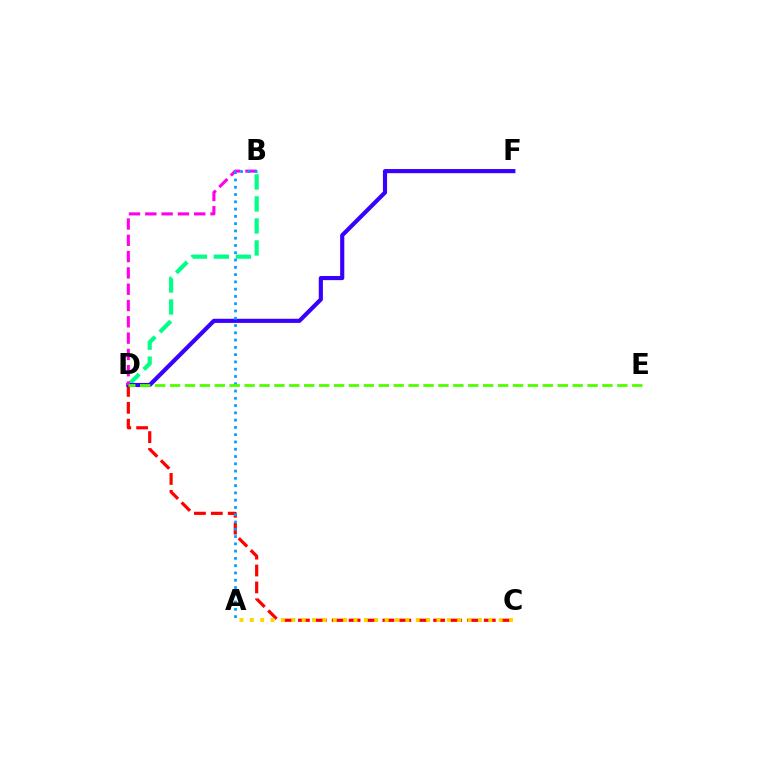{('C', 'D'): [{'color': '#ff0000', 'line_style': 'dashed', 'thickness': 2.3}], ('B', 'D'): [{'color': '#00ff86', 'line_style': 'dashed', 'thickness': 2.99}, {'color': '#ff00ed', 'line_style': 'dashed', 'thickness': 2.21}], ('D', 'F'): [{'color': '#3700ff', 'line_style': 'solid', 'thickness': 2.98}], ('A', 'C'): [{'color': '#ffd500', 'line_style': 'dotted', 'thickness': 2.82}], ('A', 'B'): [{'color': '#009eff', 'line_style': 'dotted', 'thickness': 1.98}], ('D', 'E'): [{'color': '#4fff00', 'line_style': 'dashed', 'thickness': 2.03}]}